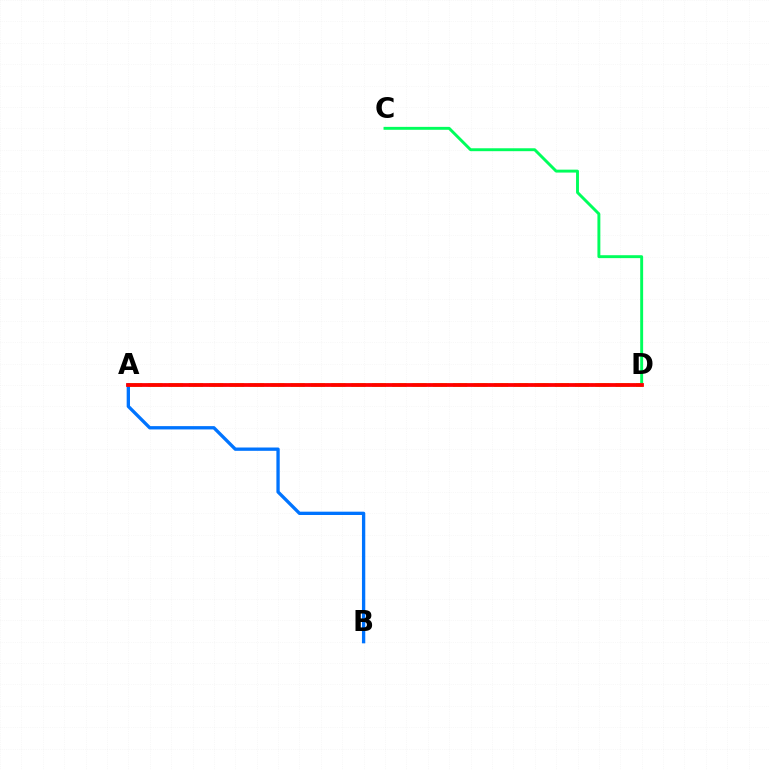{('A', 'D'): [{'color': '#d1ff00', 'line_style': 'dashed', 'thickness': 2.76}, {'color': '#b900ff', 'line_style': 'dotted', 'thickness': 1.63}, {'color': '#ff0000', 'line_style': 'solid', 'thickness': 2.72}], ('C', 'D'): [{'color': '#00ff5c', 'line_style': 'solid', 'thickness': 2.1}], ('A', 'B'): [{'color': '#0074ff', 'line_style': 'solid', 'thickness': 2.39}]}